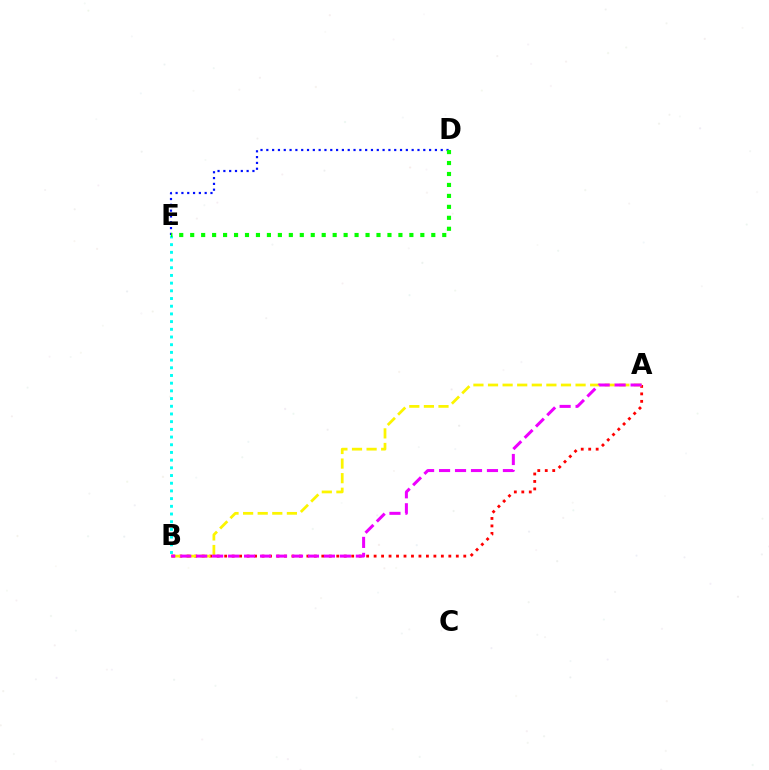{('A', 'B'): [{'color': '#ff0000', 'line_style': 'dotted', 'thickness': 2.03}, {'color': '#fcf500', 'line_style': 'dashed', 'thickness': 1.98}, {'color': '#ee00ff', 'line_style': 'dashed', 'thickness': 2.17}], ('D', 'E'): [{'color': '#0010ff', 'line_style': 'dotted', 'thickness': 1.58}, {'color': '#08ff00', 'line_style': 'dotted', 'thickness': 2.98}], ('B', 'E'): [{'color': '#00fff6', 'line_style': 'dotted', 'thickness': 2.09}]}